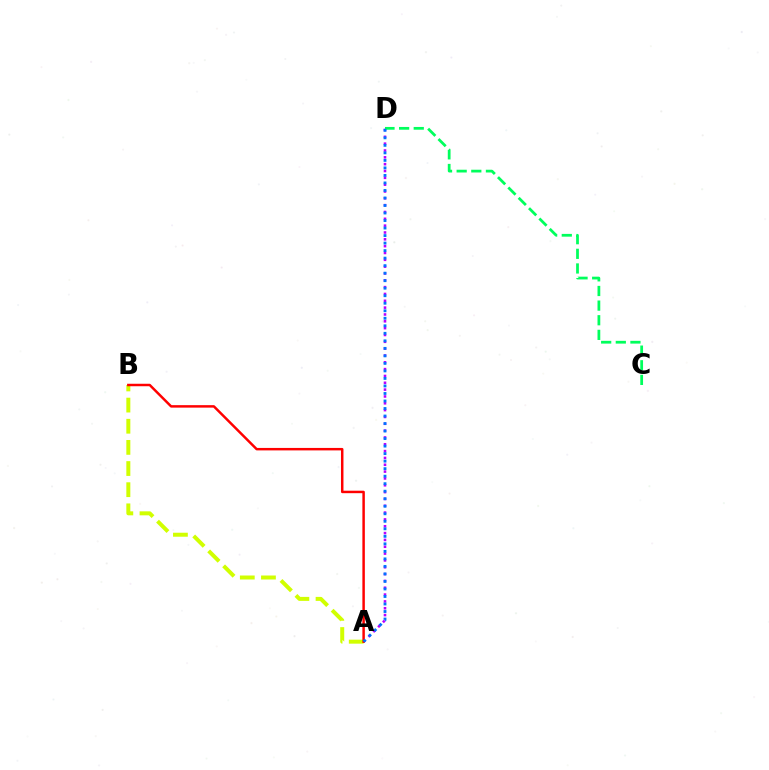{('A', 'D'): [{'color': '#b900ff', 'line_style': 'dotted', 'thickness': 1.86}, {'color': '#0074ff', 'line_style': 'dotted', 'thickness': 2.04}], ('A', 'B'): [{'color': '#d1ff00', 'line_style': 'dashed', 'thickness': 2.87}, {'color': '#ff0000', 'line_style': 'solid', 'thickness': 1.78}], ('C', 'D'): [{'color': '#00ff5c', 'line_style': 'dashed', 'thickness': 1.99}]}